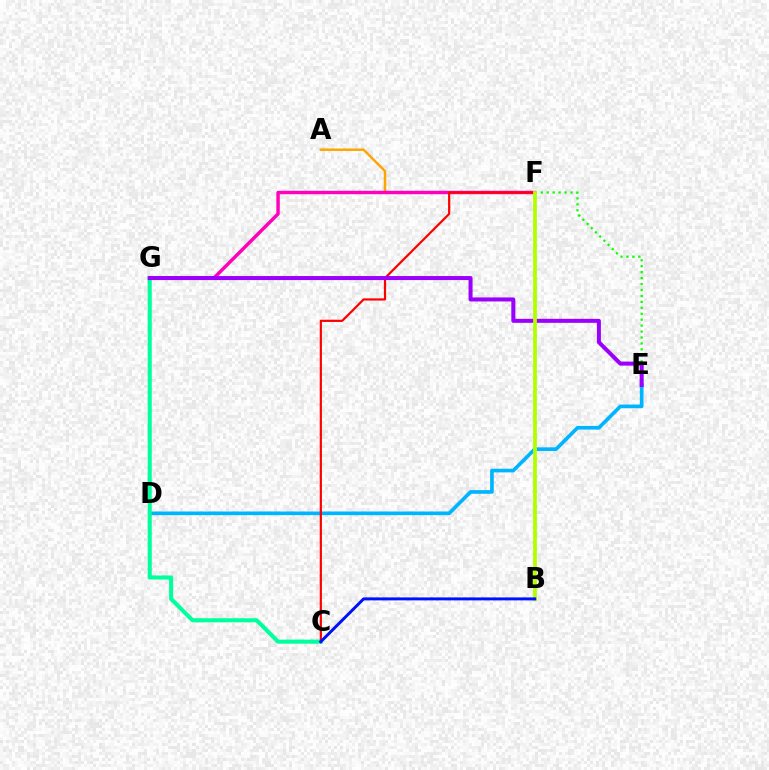{('D', 'E'): [{'color': '#00b5ff', 'line_style': 'solid', 'thickness': 2.63}], ('A', 'F'): [{'color': '#ffa500', 'line_style': 'solid', 'thickness': 1.77}], ('C', 'G'): [{'color': '#00ff9d', 'line_style': 'solid', 'thickness': 2.92}], ('F', 'G'): [{'color': '#ff00bd', 'line_style': 'solid', 'thickness': 2.47}], ('E', 'F'): [{'color': '#08ff00', 'line_style': 'dotted', 'thickness': 1.61}], ('C', 'F'): [{'color': '#ff0000', 'line_style': 'solid', 'thickness': 1.58}], ('E', 'G'): [{'color': '#9b00ff', 'line_style': 'solid', 'thickness': 2.9}], ('B', 'F'): [{'color': '#b3ff00', 'line_style': 'solid', 'thickness': 2.71}], ('B', 'C'): [{'color': '#0010ff', 'line_style': 'solid', 'thickness': 2.14}]}